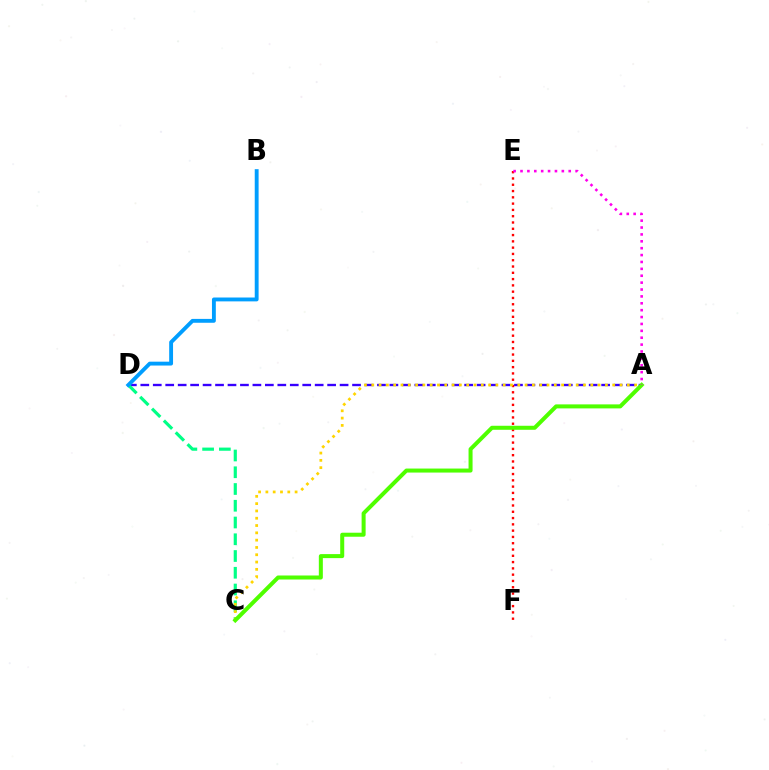{('A', 'D'): [{'color': '#3700ff', 'line_style': 'dashed', 'thickness': 1.69}], ('E', 'F'): [{'color': '#ff0000', 'line_style': 'dotted', 'thickness': 1.71}], ('C', 'D'): [{'color': '#00ff86', 'line_style': 'dashed', 'thickness': 2.28}], ('A', 'C'): [{'color': '#ffd500', 'line_style': 'dotted', 'thickness': 1.98}, {'color': '#4fff00', 'line_style': 'solid', 'thickness': 2.89}], ('A', 'E'): [{'color': '#ff00ed', 'line_style': 'dotted', 'thickness': 1.87}], ('B', 'D'): [{'color': '#009eff', 'line_style': 'solid', 'thickness': 2.78}]}